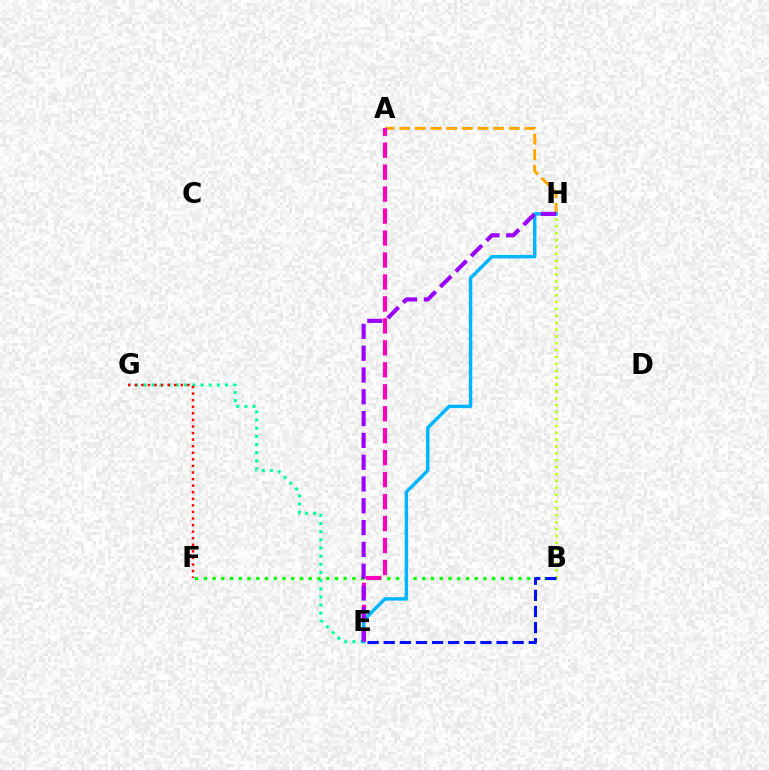{('E', 'G'): [{'color': '#00ff9d', 'line_style': 'dotted', 'thickness': 2.22}], ('A', 'H'): [{'color': '#ffa500', 'line_style': 'dashed', 'thickness': 2.12}], ('B', 'F'): [{'color': '#08ff00', 'line_style': 'dotted', 'thickness': 2.37}], ('F', 'G'): [{'color': '#ff0000', 'line_style': 'dotted', 'thickness': 1.79}], ('A', 'E'): [{'color': '#ff00bd', 'line_style': 'dashed', 'thickness': 2.98}], ('E', 'H'): [{'color': '#00b5ff', 'line_style': 'solid', 'thickness': 2.48}, {'color': '#9b00ff', 'line_style': 'dashed', 'thickness': 2.96}], ('B', 'H'): [{'color': '#b3ff00', 'line_style': 'dotted', 'thickness': 1.87}], ('B', 'E'): [{'color': '#0010ff', 'line_style': 'dashed', 'thickness': 2.19}]}